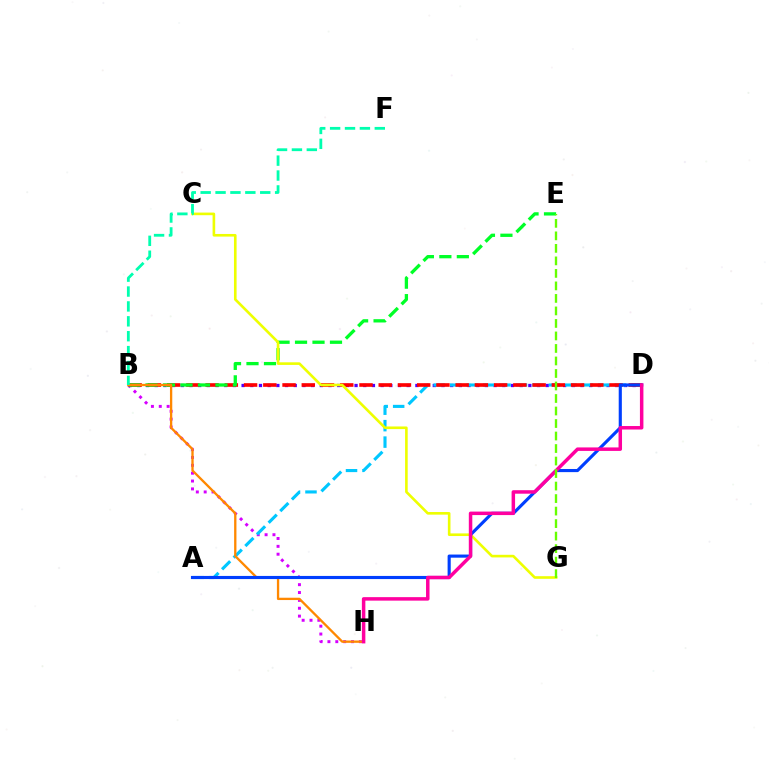{('B', 'D'): [{'color': '#4f00ff', 'line_style': 'dotted', 'thickness': 2.36}, {'color': '#ff0000', 'line_style': 'dashed', 'thickness': 2.61}], ('B', 'H'): [{'color': '#d600ff', 'line_style': 'dotted', 'thickness': 2.14}, {'color': '#ff8800', 'line_style': 'solid', 'thickness': 1.67}], ('A', 'D'): [{'color': '#00c7ff', 'line_style': 'dashed', 'thickness': 2.24}, {'color': '#003fff', 'line_style': 'solid', 'thickness': 2.25}], ('B', 'E'): [{'color': '#00ff27', 'line_style': 'dashed', 'thickness': 2.37}], ('C', 'G'): [{'color': '#eeff00', 'line_style': 'solid', 'thickness': 1.89}], ('B', 'F'): [{'color': '#00ffaf', 'line_style': 'dashed', 'thickness': 2.02}], ('D', 'H'): [{'color': '#ff00a0', 'line_style': 'solid', 'thickness': 2.51}], ('E', 'G'): [{'color': '#66ff00', 'line_style': 'dashed', 'thickness': 1.7}]}